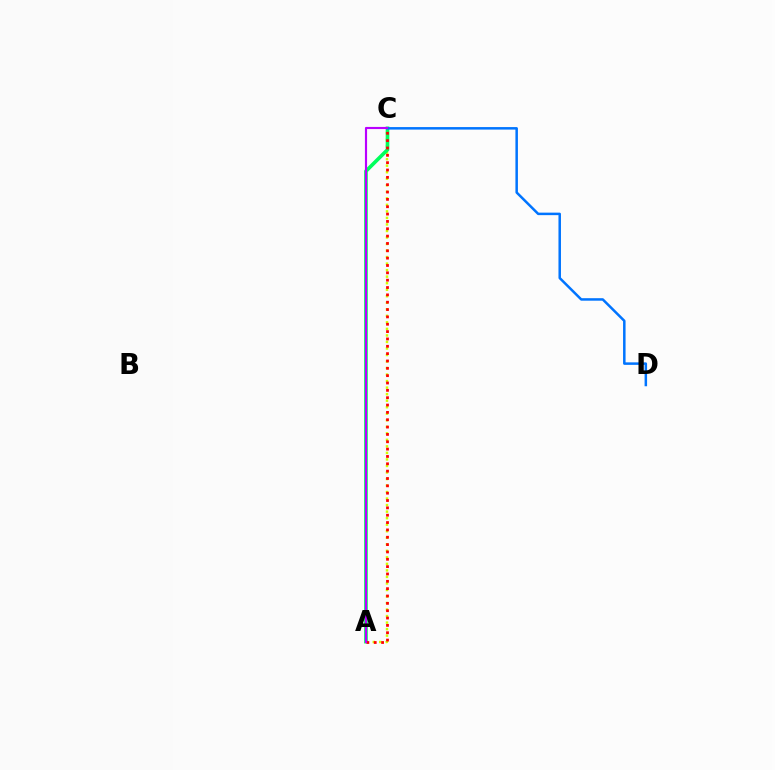{('A', 'C'): [{'color': '#d1ff00', 'line_style': 'dotted', 'thickness': 1.77}, {'color': '#00ff5c', 'line_style': 'solid', 'thickness': 2.62}, {'color': '#ff0000', 'line_style': 'dotted', 'thickness': 2.0}, {'color': '#b900ff', 'line_style': 'solid', 'thickness': 1.55}], ('C', 'D'): [{'color': '#0074ff', 'line_style': 'solid', 'thickness': 1.8}]}